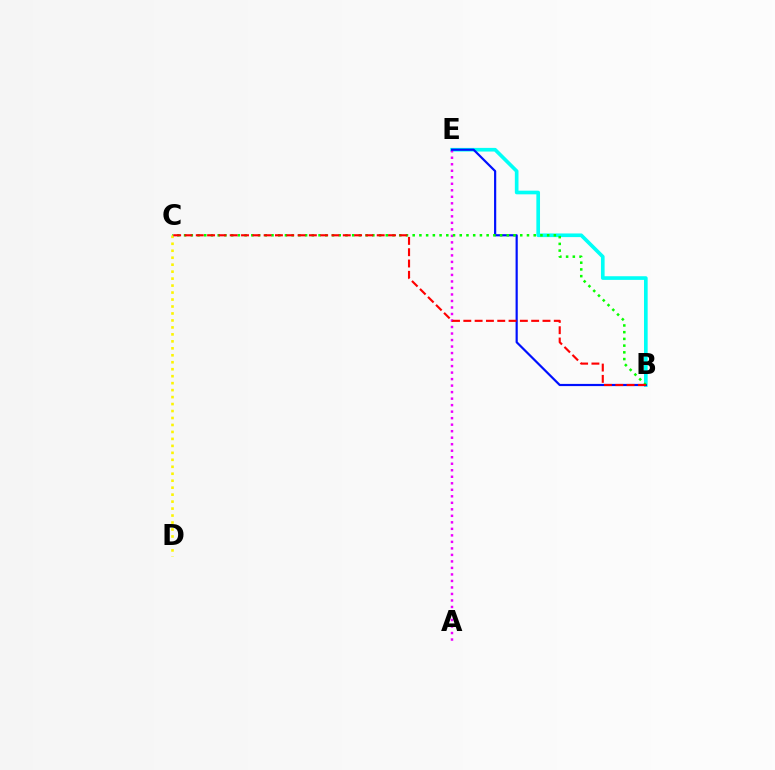{('B', 'E'): [{'color': '#00fff6', 'line_style': 'solid', 'thickness': 2.63}, {'color': '#0010ff', 'line_style': 'solid', 'thickness': 1.58}], ('A', 'E'): [{'color': '#ee00ff', 'line_style': 'dotted', 'thickness': 1.77}], ('B', 'C'): [{'color': '#08ff00', 'line_style': 'dotted', 'thickness': 1.83}, {'color': '#ff0000', 'line_style': 'dashed', 'thickness': 1.54}], ('C', 'D'): [{'color': '#fcf500', 'line_style': 'dotted', 'thickness': 1.89}]}